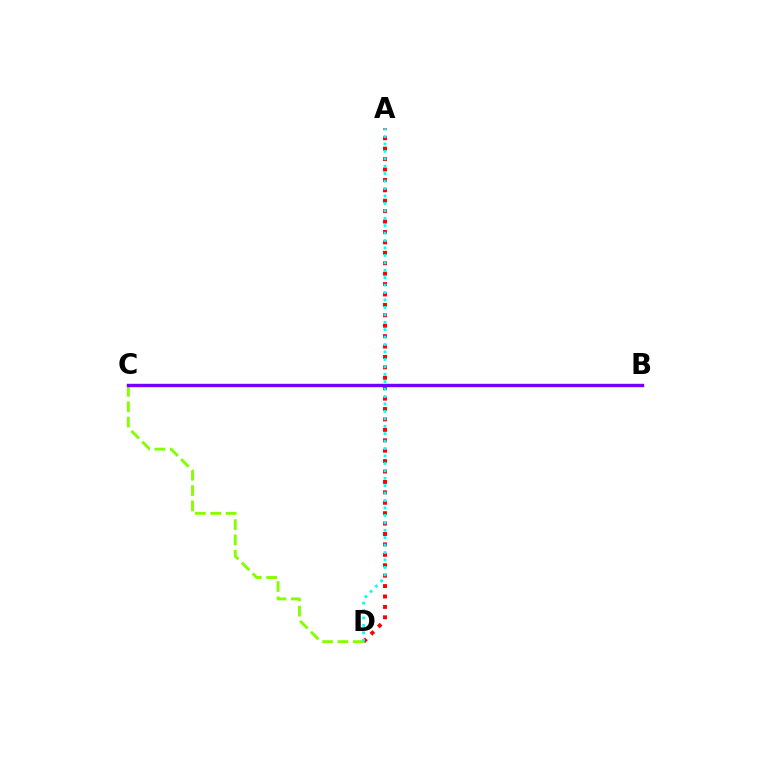{('A', 'D'): [{'color': '#ff0000', 'line_style': 'dotted', 'thickness': 2.83}, {'color': '#00fff6', 'line_style': 'dotted', 'thickness': 2.02}], ('C', 'D'): [{'color': '#84ff00', 'line_style': 'dashed', 'thickness': 2.09}], ('B', 'C'): [{'color': '#7200ff', 'line_style': 'solid', 'thickness': 2.45}]}